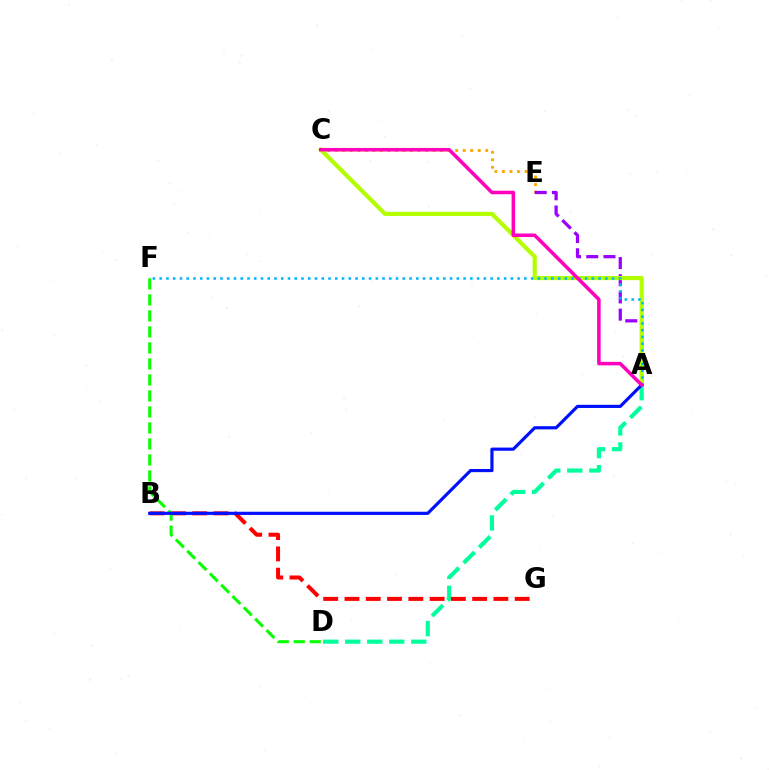{('C', 'E'): [{'color': '#ffa500', 'line_style': 'dotted', 'thickness': 2.05}], ('A', 'E'): [{'color': '#9b00ff', 'line_style': 'dashed', 'thickness': 2.34}], ('A', 'C'): [{'color': '#b3ff00', 'line_style': 'solid', 'thickness': 2.99}, {'color': '#ff00bd', 'line_style': 'solid', 'thickness': 2.54}], ('A', 'D'): [{'color': '#00ff9d', 'line_style': 'dashed', 'thickness': 2.99}], ('B', 'G'): [{'color': '#ff0000', 'line_style': 'dashed', 'thickness': 2.89}], ('D', 'F'): [{'color': '#08ff00', 'line_style': 'dashed', 'thickness': 2.17}], ('A', 'F'): [{'color': '#00b5ff', 'line_style': 'dotted', 'thickness': 1.83}], ('A', 'B'): [{'color': '#0010ff', 'line_style': 'solid', 'thickness': 2.28}]}